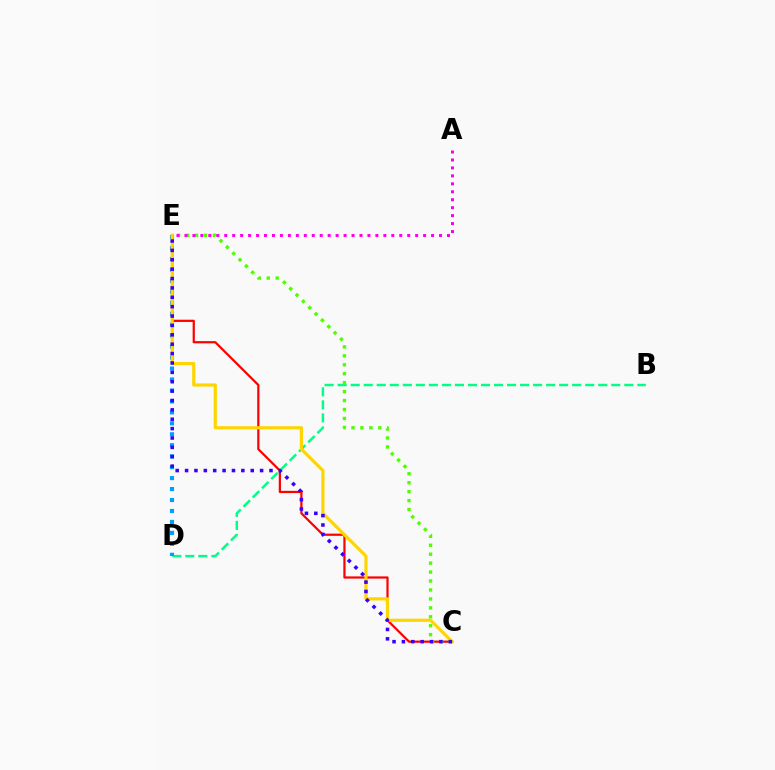{('B', 'D'): [{'color': '#00ff86', 'line_style': 'dashed', 'thickness': 1.77}], ('D', 'E'): [{'color': '#009eff', 'line_style': 'dotted', 'thickness': 2.98}], ('C', 'E'): [{'color': '#ff0000', 'line_style': 'solid', 'thickness': 1.6}, {'color': '#ffd500', 'line_style': 'solid', 'thickness': 2.28}, {'color': '#4fff00', 'line_style': 'dotted', 'thickness': 2.43}, {'color': '#3700ff', 'line_style': 'dotted', 'thickness': 2.55}], ('A', 'E'): [{'color': '#ff00ed', 'line_style': 'dotted', 'thickness': 2.16}]}